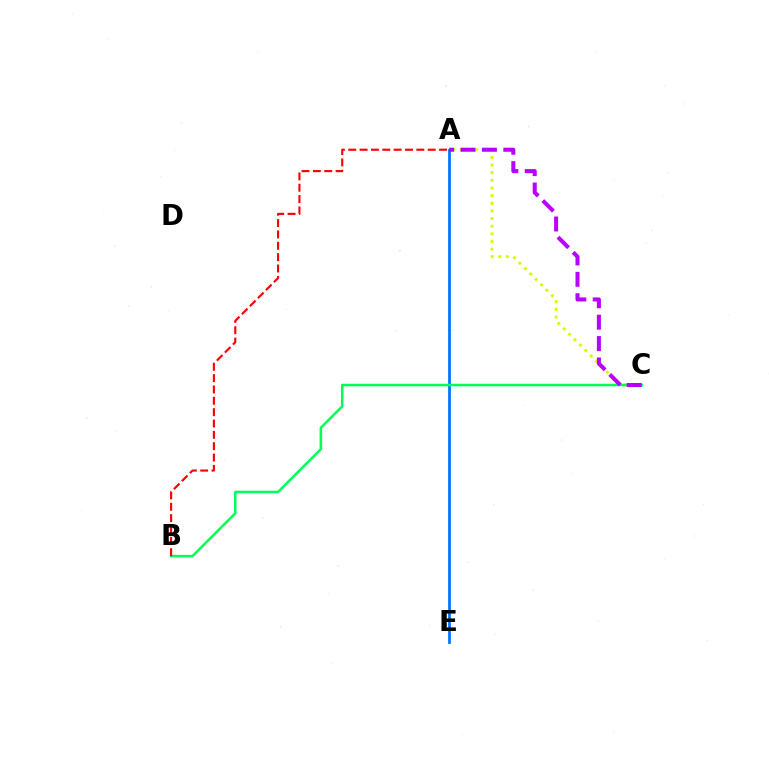{('A', 'C'): [{'color': '#d1ff00', 'line_style': 'dotted', 'thickness': 2.08}, {'color': '#b900ff', 'line_style': 'dashed', 'thickness': 2.91}], ('A', 'E'): [{'color': '#0074ff', 'line_style': 'solid', 'thickness': 1.98}], ('B', 'C'): [{'color': '#00ff5c', 'line_style': 'solid', 'thickness': 1.82}], ('A', 'B'): [{'color': '#ff0000', 'line_style': 'dashed', 'thickness': 1.54}]}